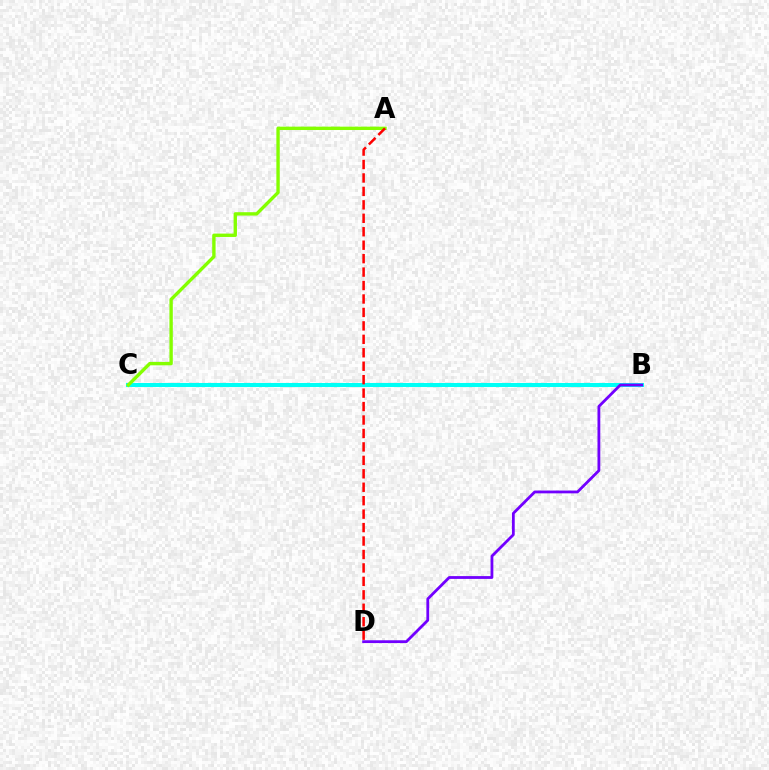{('B', 'C'): [{'color': '#00fff6', 'line_style': 'solid', 'thickness': 2.91}], ('A', 'C'): [{'color': '#84ff00', 'line_style': 'solid', 'thickness': 2.42}], ('B', 'D'): [{'color': '#7200ff', 'line_style': 'solid', 'thickness': 2.02}], ('A', 'D'): [{'color': '#ff0000', 'line_style': 'dashed', 'thickness': 1.83}]}